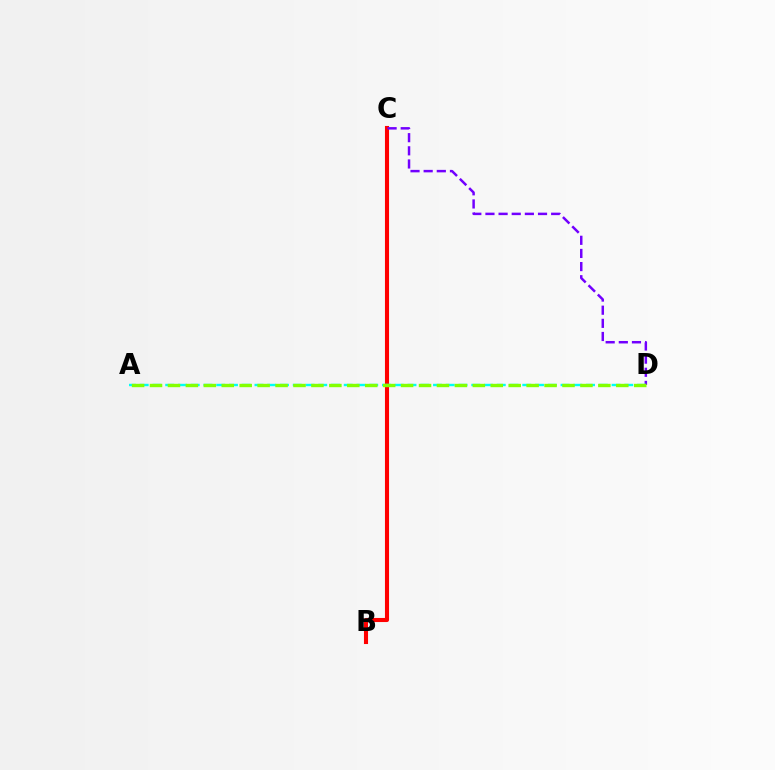{('B', 'C'): [{'color': '#ff0000', 'line_style': 'solid', 'thickness': 2.94}], ('C', 'D'): [{'color': '#7200ff', 'line_style': 'dashed', 'thickness': 1.79}], ('A', 'D'): [{'color': '#00fff6', 'line_style': 'dashed', 'thickness': 1.73}, {'color': '#84ff00', 'line_style': 'dashed', 'thickness': 2.44}]}